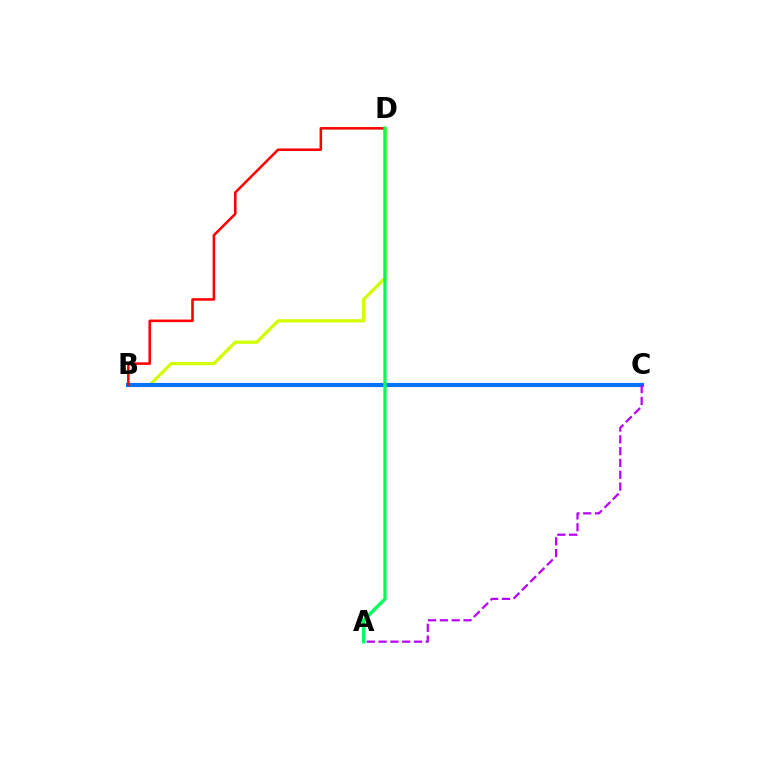{('B', 'D'): [{'color': '#d1ff00', 'line_style': 'solid', 'thickness': 2.33}, {'color': '#ff0000', 'line_style': 'solid', 'thickness': 1.84}], ('B', 'C'): [{'color': '#0074ff', 'line_style': 'solid', 'thickness': 2.99}], ('A', 'D'): [{'color': '#00ff5c', 'line_style': 'solid', 'thickness': 2.39}], ('A', 'C'): [{'color': '#b900ff', 'line_style': 'dashed', 'thickness': 1.61}]}